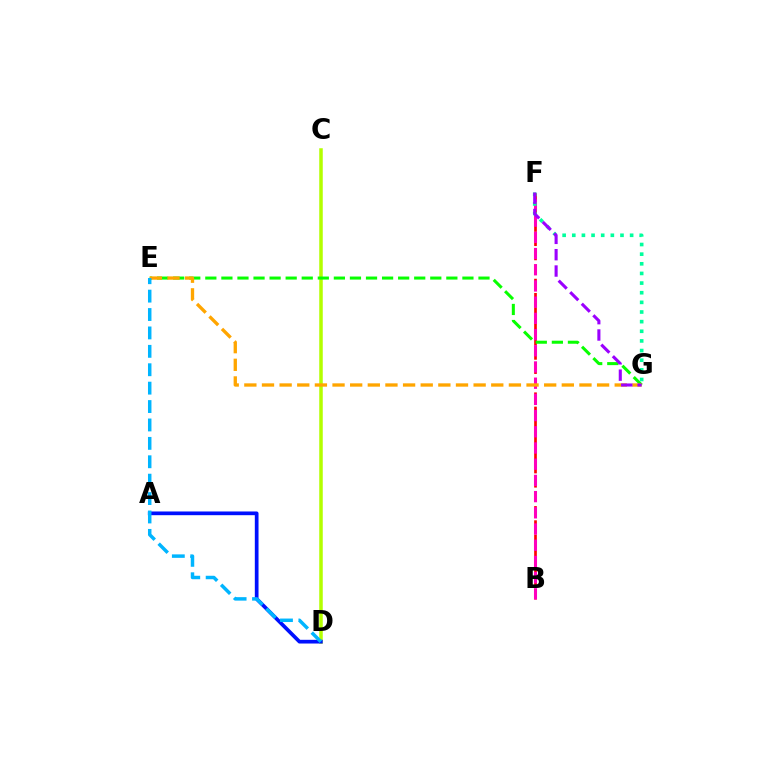{('C', 'D'): [{'color': '#b3ff00', 'line_style': 'solid', 'thickness': 2.53}], ('B', 'F'): [{'color': '#ff0000', 'line_style': 'dashed', 'thickness': 1.93}, {'color': '#ff00bd', 'line_style': 'dashed', 'thickness': 2.2}], ('E', 'G'): [{'color': '#08ff00', 'line_style': 'dashed', 'thickness': 2.18}, {'color': '#ffa500', 'line_style': 'dashed', 'thickness': 2.4}], ('A', 'D'): [{'color': '#0010ff', 'line_style': 'solid', 'thickness': 2.67}], ('F', 'G'): [{'color': '#00ff9d', 'line_style': 'dotted', 'thickness': 2.62}, {'color': '#9b00ff', 'line_style': 'dashed', 'thickness': 2.22}], ('D', 'E'): [{'color': '#00b5ff', 'line_style': 'dashed', 'thickness': 2.5}]}